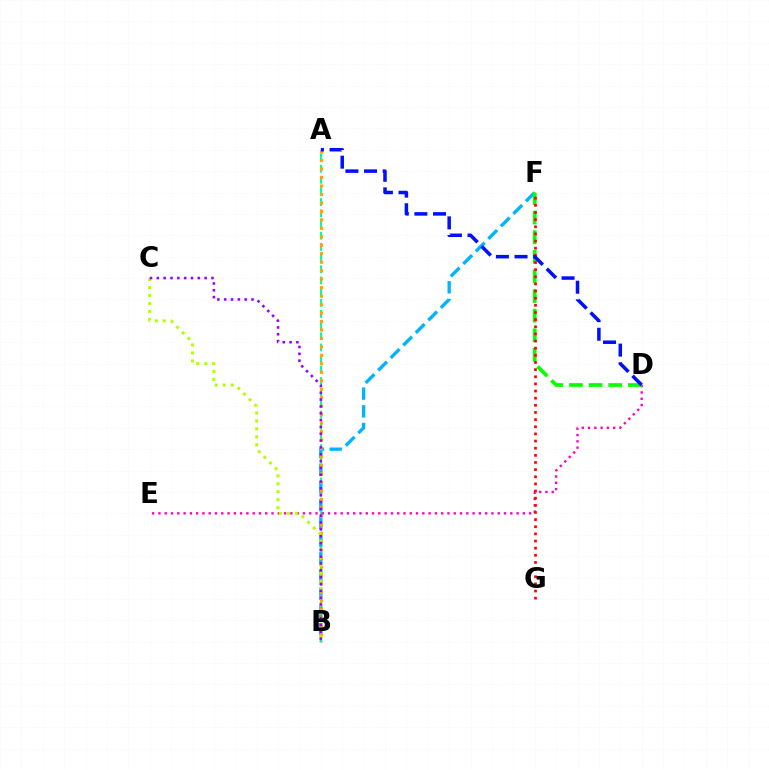{('A', 'B'): [{'color': '#00ff9d', 'line_style': 'dashed', 'thickness': 1.52}, {'color': '#ffa500', 'line_style': 'dotted', 'thickness': 2.3}], ('B', 'F'): [{'color': '#00b5ff', 'line_style': 'dashed', 'thickness': 2.41}], ('D', 'E'): [{'color': '#ff00bd', 'line_style': 'dotted', 'thickness': 1.71}], ('D', 'F'): [{'color': '#08ff00', 'line_style': 'dashed', 'thickness': 2.66}], ('B', 'C'): [{'color': '#b3ff00', 'line_style': 'dotted', 'thickness': 2.17}, {'color': '#9b00ff', 'line_style': 'dotted', 'thickness': 1.86}], ('F', 'G'): [{'color': '#ff0000', 'line_style': 'dotted', 'thickness': 1.94}], ('A', 'D'): [{'color': '#0010ff', 'line_style': 'dashed', 'thickness': 2.53}]}